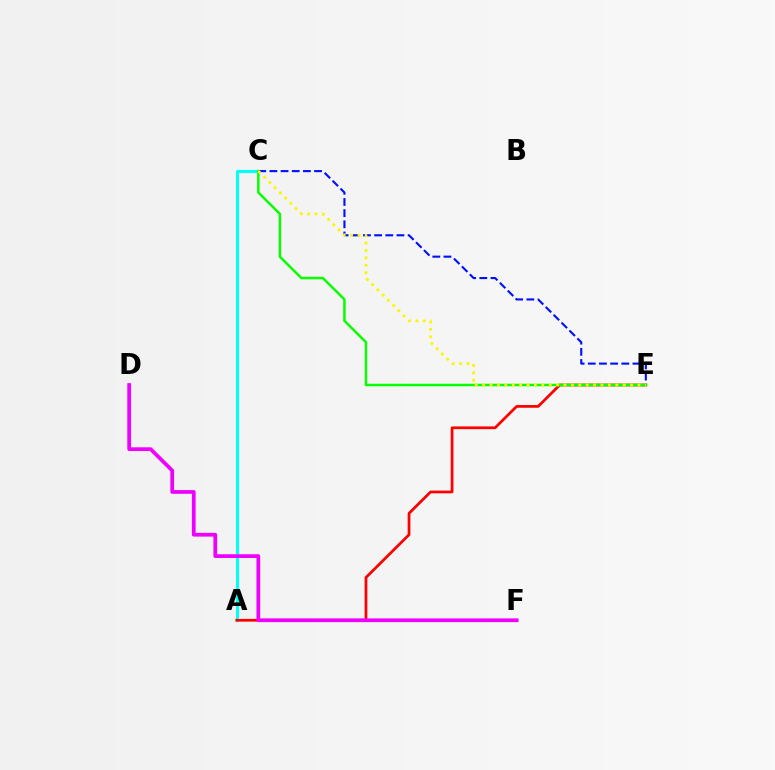{('A', 'C'): [{'color': '#00fff6', 'line_style': 'solid', 'thickness': 2.22}], ('A', 'E'): [{'color': '#ff0000', 'line_style': 'solid', 'thickness': 1.97}], ('C', 'E'): [{'color': '#0010ff', 'line_style': 'dashed', 'thickness': 1.52}, {'color': '#08ff00', 'line_style': 'solid', 'thickness': 1.8}, {'color': '#fcf500', 'line_style': 'dotted', 'thickness': 2.01}], ('D', 'F'): [{'color': '#ee00ff', 'line_style': 'solid', 'thickness': 2.69}]}